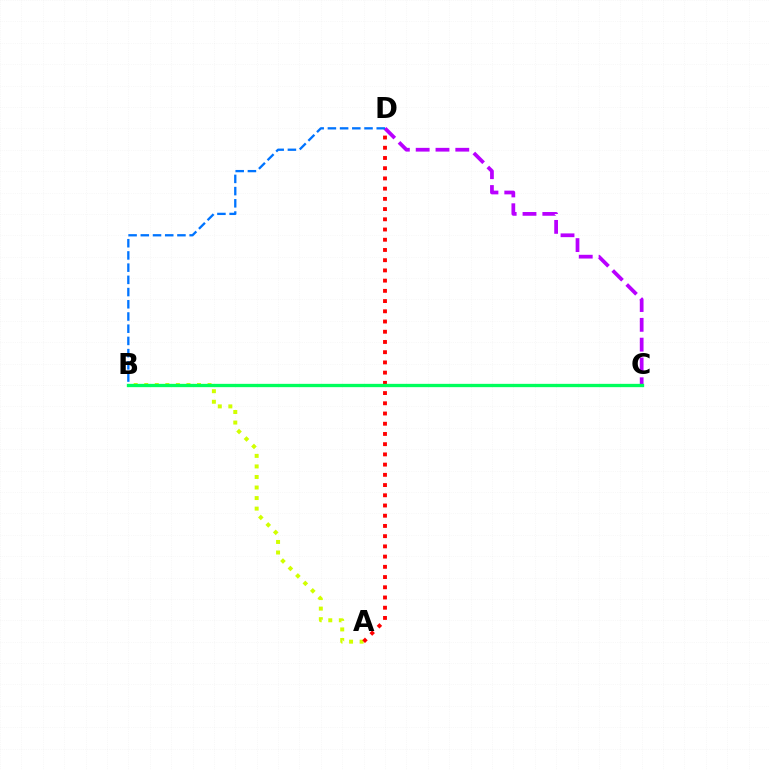{('A', 'B'): [{'color': '#d1ff00', 'line_style': 'dotted', 'thickness': 2.87}], ('A', 'D'): [{'color': '#ff0000', 'line_style': 'dotted', 'thickness': 2.78}], ('C', 'D'): [{'color': '#b900ff', 'line_style': 'dashed', 'thickness': 2.69}], ('B', 'C'): [{'color': '#00ff5c', 'line_style': 'solid', 'thickness': 2.38}], ('B', 'D'): [{'color': '#0074ff', 'line_style': 'dashed', 'thickness': 1.66}]}